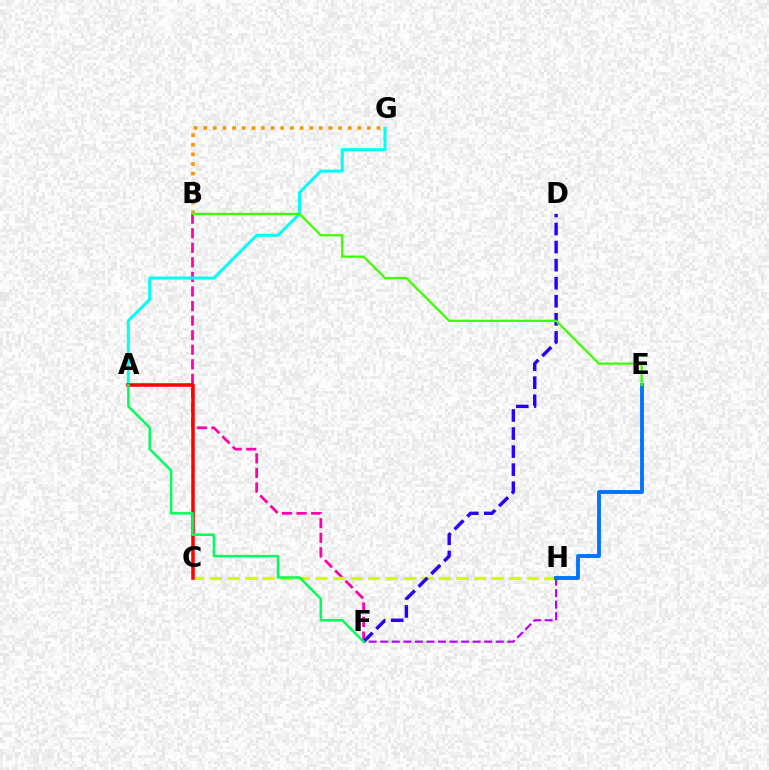{('B', 'G'): [{'color': '#ff9400', 'line_style': 'dotted', 'thickness': 2.62}], ('B', 'F'): [{'color': '#ff00ac', 'line_style': 'dashed', 'thickness': 1.98}], ('C', 'H'): [{'color': '#d1ff00', 'line_style': 'dashed', 'thickness': 2.39}], ('F', 'H'): [{'color': '#b900ff', 'line_style': 'dashed', 'thickness': 1.57}], ('A', 'G'): [{'color': '#00fff6', 'line_style': 'solid', 'thickness': 2.18}], ('D', 'F'): [{'color': '#2500ff', 'line_style': 'dashed', 'thickness': 2.45}], ('E', 'H'): [{'color': '#0074ff', 'line_style': 'solid', 'thickness': 2.79}], ('A', 'C'): [{'color': '#ff0000', 'line_style': 'solid', 'thickness': 2.54}], ('B', 'E'): [{'color': '#3dff00', 'line_style': 'solid', 'thickness': 1.62}], ('A', 'F'): [{'color': '#00ff5c', 'line_style': 'solid', 'thickness': 1.79}]}